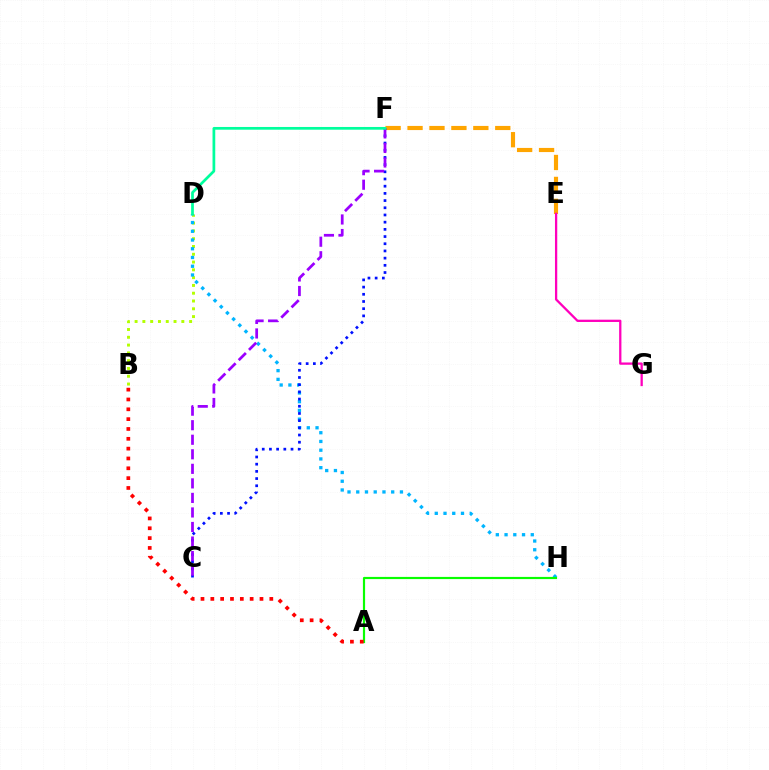{('B', 'D'): [{'color': '#b3ff00', 'line_style': 'dotted', 'thickness': 2.12}], ('E', 'F'): [{'color': '#ffa500', 'line_style': 'dashed', 'thickness': 2.98}], ('D', 'H'): [{'color': '#00b5ff', 'line_style': 'dotted', 'thickness': 2.37}], ('A', 'H'): [{'color': '#08ff00', 'line_style': 'solid', 'thickness': 1.57}], ('E', 'G'): [{'color': '#ff00bd', 'line_style': 'solid', 'thickness': 1.64}], ('C', 'F'): [{'color': '#0010ff', 'line_style': 'dotted', 'thickness': 1.95}, {'color': '#9b00ff', 'line_style': 'dashed', 'thickness': 1.98}], ('A', 'B'): [{'color': '#ff0000', 'line_style': 'dotted', 'thickness': 2.67}], ('D', 'F'): [{'color': '#00ff9d', 'line_style': 'solid', 'thickness': 1.97}]}